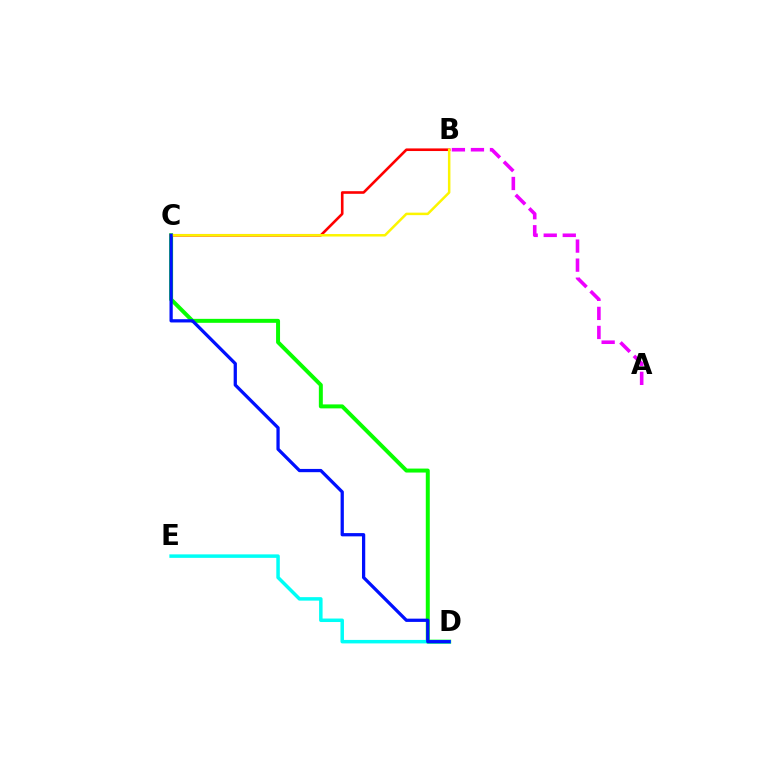{('C', 'D'): [{'color': '#08ff00', 'line_style': 'solid', 'thickness': 2.86}, {'color': '#0010ff', 'line_style': 'solid', 'thickness': 2.34}], ('D', 'E'): [{'color': '#00fff6', 'line_style': 'solid', 'thickness': 2.51}], ('B', 'C'): [{'color': '#ff0000', 'line_style': 'solid', 'thickness': 1.89}, {'color': '#fcf500', 'line_style': 'solid', 'thickness': 1.8}], ('A', 'B'): [{'color': '#ee00ff', 'line_style': 'dashed', 'thickness': 2.59}]}